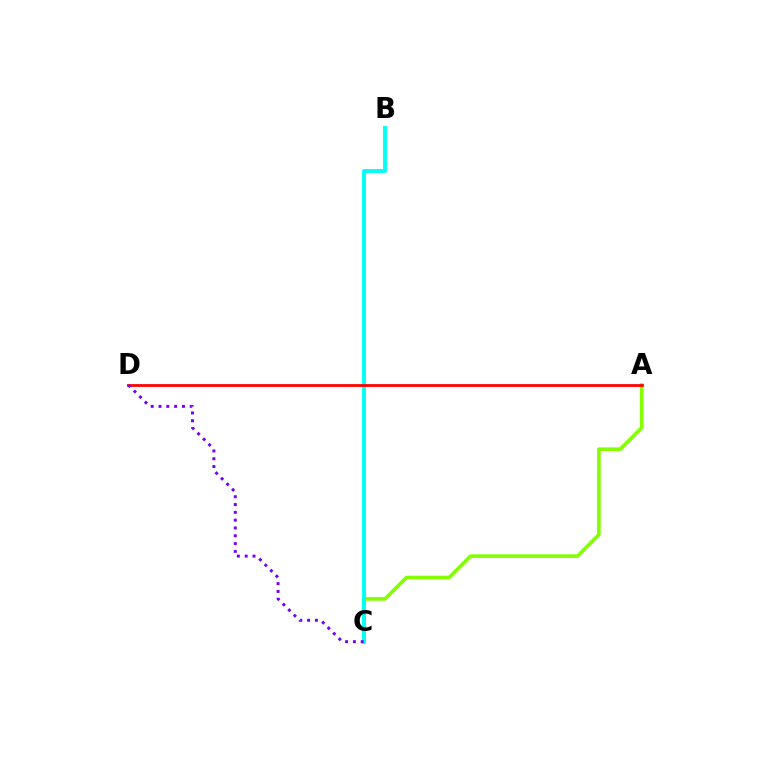{('A', 'C'): [{'color': '#84ff00', 'line_style': 'solid', 'thickness': 2.61}], ('B', 'C'): [{'color': '#00fff6', 'line_style': 'solid', 'thickness': 2.81}], ('A', 'D'): [{'color': '#ff0000', 'line_style': 'solid', 'thickness': 1.99}], ('C', 'D'): [{'color': '#7200ff', 'line_style': 'dotted', 'thickness': 2.12}]}